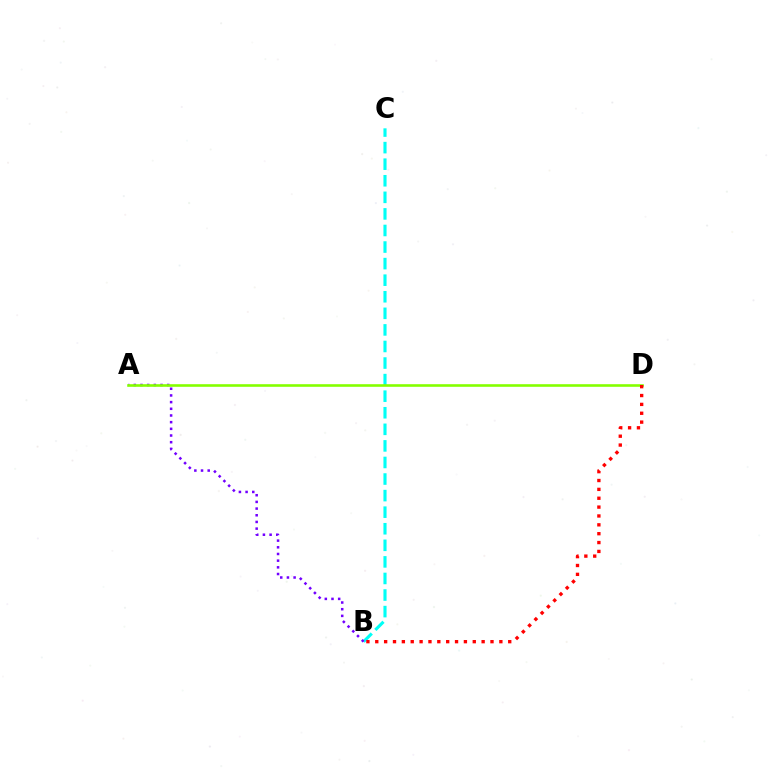{('B', 'C'): [{'color': '#00fff6', 'line_style': 'dashed', 'thickness': 2.25}], ('A', 'B'): [{'color': '#7200ff', 'line_style': 'dotted', 'thickness': 1.81}], ('A', 'D'): [{'color': '#84ff00', 'line_style': 'solid', 'thickness': 1.87}], ('B', 'D'): [{'color': '#ff0000', 'line_style': 'dotted', 'thickness': 2.41}]}